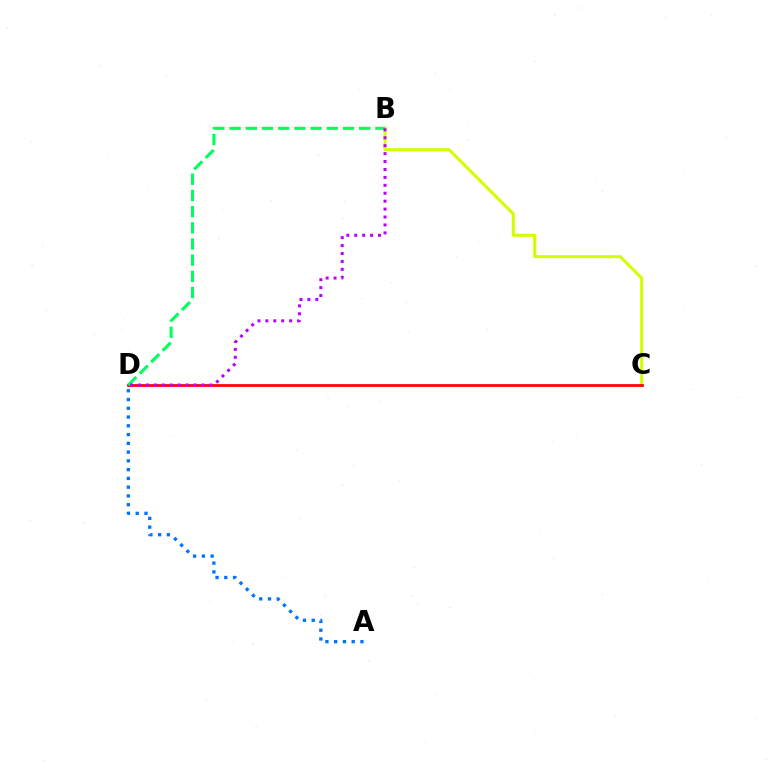{('A', 'D'): [{'color': '#0074ff', 'line_style': 'dotted', 'thickness': 2.38}], ('B', 'C'): [{'color': '#d1ff00', 'line_style': 'solid', 'thickness': 2.2}], ('C', 'D'): [{'color': '#ff0000', 'line_style': 'solid', 'thickness': 1.96}], ('B', 'D'): [{'color': '#00ff5c', 'line_style': 'dashed', 'thickness': 2.2}, {'color': '#b900ff', 'line_style': 'dotted', 'thickness': 2.15}]}